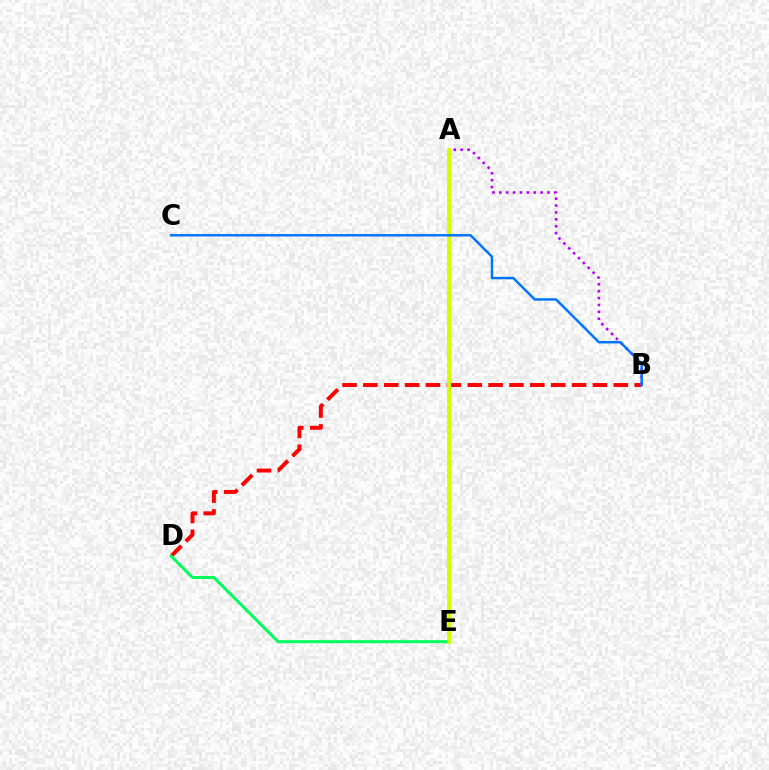{('B', 'D'): [{'color': '#ff0000', 'line_style': 'dashed', 'thickness': 2.83}], ('D', 'E'): [{'color': '#00ff5c', 'line_style': 'solid', 'thickness': 2.14}], ('A', 'E'): [{'color': '#d1ff00', 'line_style': 'solid', 'thickness': 2.81}], ('A', 'B'): [{'color': '#b900ff', 'line_style': 'dotted', 'thickness': 1.87}], ('B', 'C'): [{'color': '#0074ff', 'line_style': 'solid', 'thickness': 1.76}]}